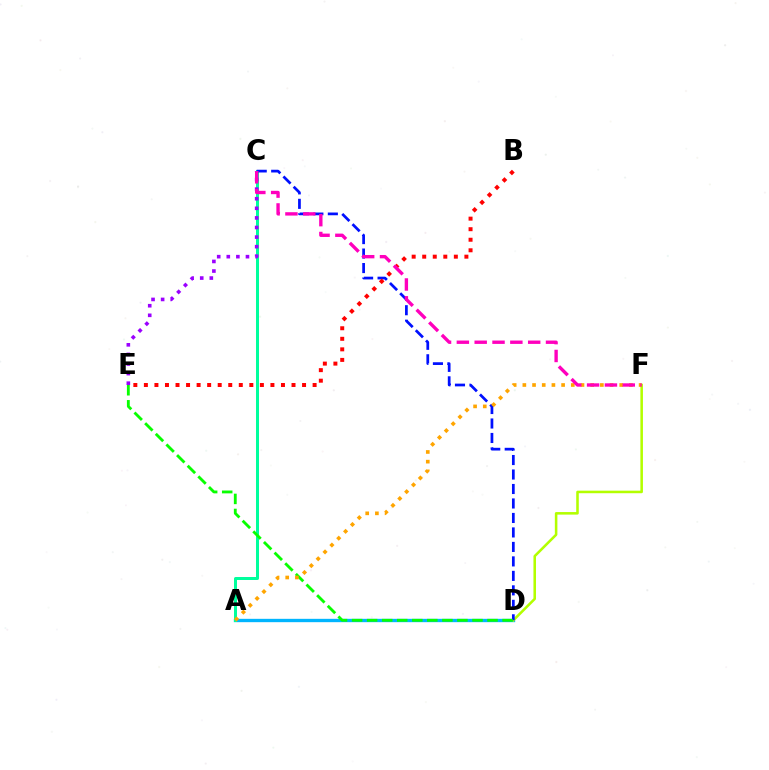{('A', 'D'): [{'color': '#00b5ff', 'line_style': 'solid', 'thickness': 2.41}], ('A', 'C'): [{'color': '#00ff9d', 'line_style': 'solid', 'thickness': 2.16}], ('D', 'F'): [{'color': '#b3ff00', 'line_style': 'solid', 'thickness': 1.84}], ('C', 'D'): [{'color': '#0010ff', 'line_style': 'dashed', 'thickness': 1.97}], ('C', 'E'): [{'color': '#9b00ff', 'line_style': 'dotted', 'thickness': 2.61}], ('D', 'E'): [{'color': '#08ff00', 'line_style': 'dashed', 'thickness': 2.04}], ('B', 'E'): [{'color': '#ff0000', 'line_style': 'dotted', 'thickness': 2.87}], ('A', 'F'): [{'color': '#ffa500', 'line_style': 'dotted', 'thickness': 2.63}], ('C', 'F'): [{'color': '#ff00bd', 'line_style': 'dashed', 'thickness': 2.42}]}